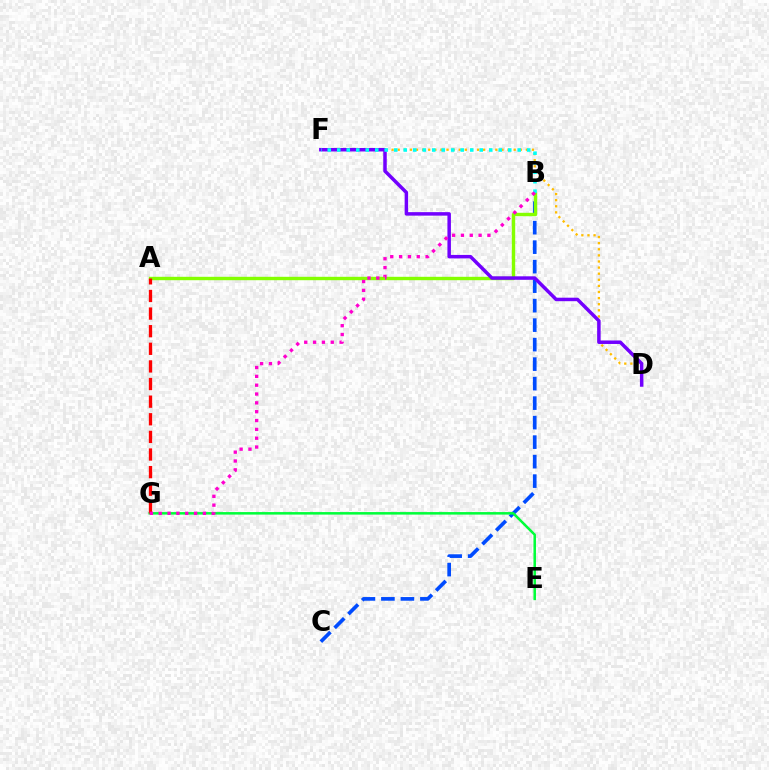{('B', 'C'): [{'color': '#004bff', 'line_style': 'dashed', 'thickness': 2.65}], ('A', 'B'): [{'color': '#84ff00', 'line_style': 'solid', 'thickness': 2.45}], ('E', 'G'): [{'color': '#00ff39', 'line_style': 'solid', 'thickness': 1.81}], ('D', 'F'): [{'color': '#ffbd00', 'line_style': 'dotted', 'thickness': 1.66}, {'color': '#7200ff', 'line_style': 'solid', 'thickness': 2.51}], ('A', 'G'): [{'color': '#ff0000', 'line_style': 'dashed', 'thickness': 2.39}], ('B', 'F'): [{'color': '#00fff6', 'line_style': 'dotted', 'thickness': 2.58}], ('B', 'G'): [{'color': '#ff00cf', 'line_style': 'dotted', 'thickness': 2.4}]}